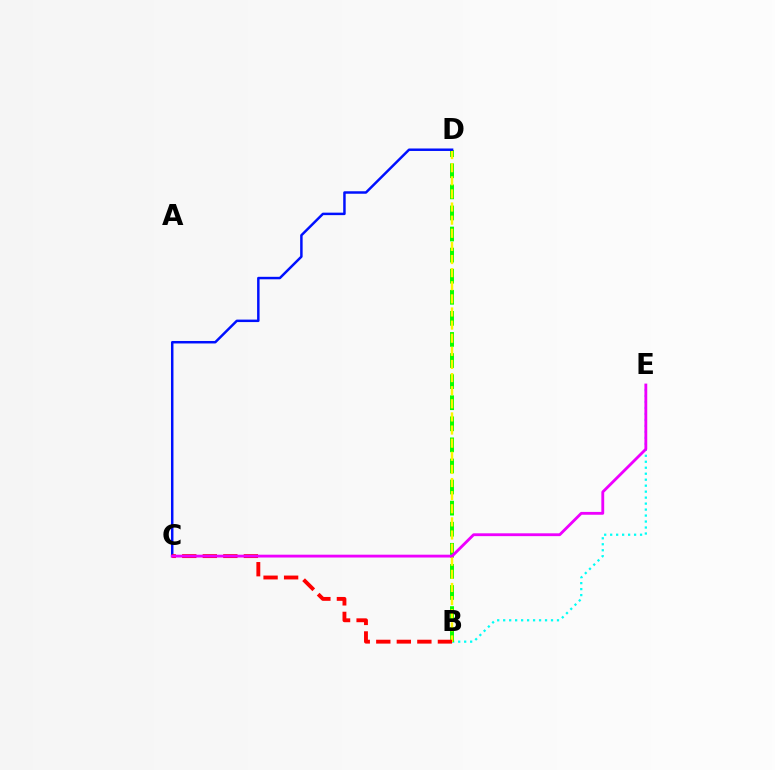{('B', 'E'): [{'color': '#00fff6', 'line_style': 'dotted', 'thickness': 1.62}], ('B', 'D'): [{'color': '#08ff00', 'line_style': 'dashed', 'thickness': 2.86}, {'color': '#fcf500', 'line_style': 'dashed', 'thickness': 1.78}], ('C', 'D'): [{'color': '#0010ff', 'line_style': 'solid', 'thickness': 1.78}], ('B', 'C'): [{'color': '#ff0000', 'line_style': 'dashed', 'thickness': 2.79}], ('C', 'E'): [{'color': '#ee00ff', 'line_style': 'solid', 'thickness': 2.04}]}